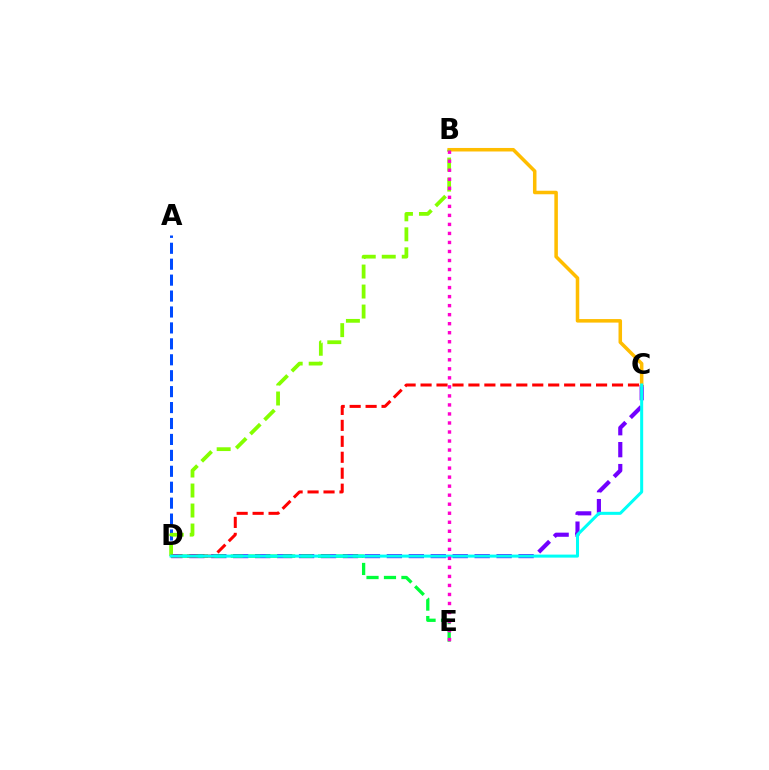{('C', 'D'): [{'color': '#7200ff', 'line_style': 'dashed', 'thickness': 2.98}, {'color': '#ff0000', 'line_style': 'dashed', 'thickness': 2.17}, {'color': '#00fff6', 'line_style': 'solid', 'thickness': 2.18}], ('A', 'D'): [{'color': '#004bff', 'line_style': 'dashed', 'thickness': 2.16}], ('B', 'C'): [{'color': '#ffbd00', 'line_style': 'solid', 'thickness': 2.54}], ('B', 'D'): [{'color': '#84ff00', 'line_style': 'dashed', 'thickness': 2.72}], ('D', 'E'): [{'color': '#00ff39', 'line_style': 'dashed', 'thickness': 2.37}], ('B', 'E'): [{'color': '#ff00cf', 'line_style': 'dotted', 'thickness': 2.45}]}